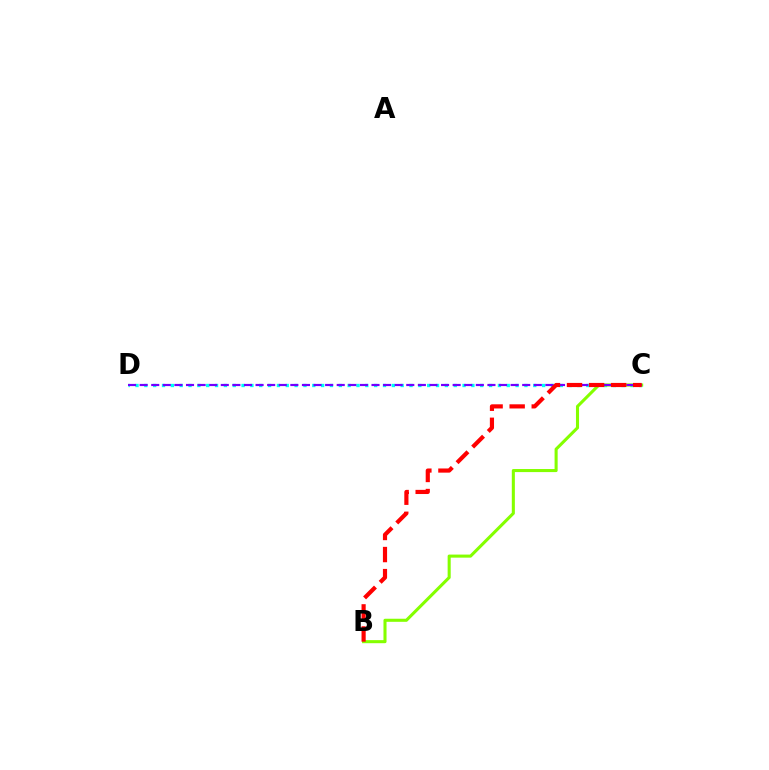{('C', 'D'): [{'color': '#00fff6', 'line_style': 'dotted', 'thickness': 2.4}, {'color': '#7200ff', 'line_style': 'dashed', 'thickness': 1.57}], ('B', 'C'): [{'color': '#84ff00', 'line_style': 'solid', 'thickness': 2.21}, {'color': '#ff0000', 'line_style': 'dashed', 'thickness': 3.0}]}